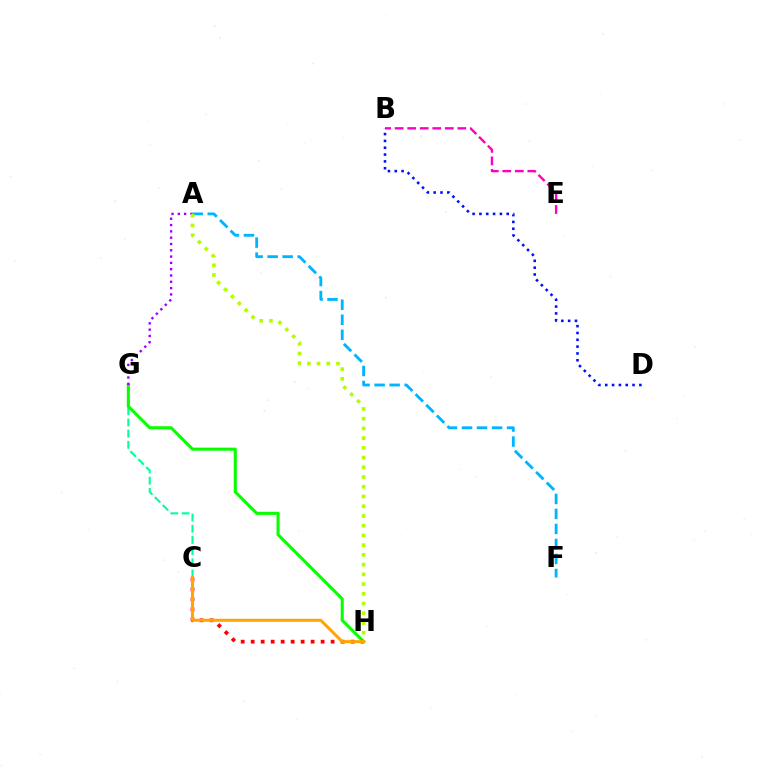{('A', 'F'): [{'color': '#00b5ff', 'line_style': 'dashed', 'thickness': 2.04}], ('B', 'D'): [{'color': '#0010ff', 'line_style': 'dotted', 'thickness': 1.85}], ('C', 'H'): [{'color': '#ff0000', 'line_style': 'dotted', 'thickness': 2.71}, {'color': '#ffa500', 'line_style': 'solid', 'thickness': 2.17}], ('C', 'G'): [{'color': '#00ff9d', 'line_style': 'dashed', 'thickness': 1.52}], ('G', 'H'): [{'color': '#08ff00', 'line_style': 'solid', 'thickness': 2.21}], ('A', 'G'): [{'color': '#9b00ff', 'line_style': 'dotted', 'thickness': 1.71}], ('A', 'H'): [{'color': '#b3ff00', 'line_style': 'dotted', 'thickness': 2.64}], ('B', 'E'): [{'color': '#ff00bd', 'line_style': 'dashed', 'thickness': 1.7}]}